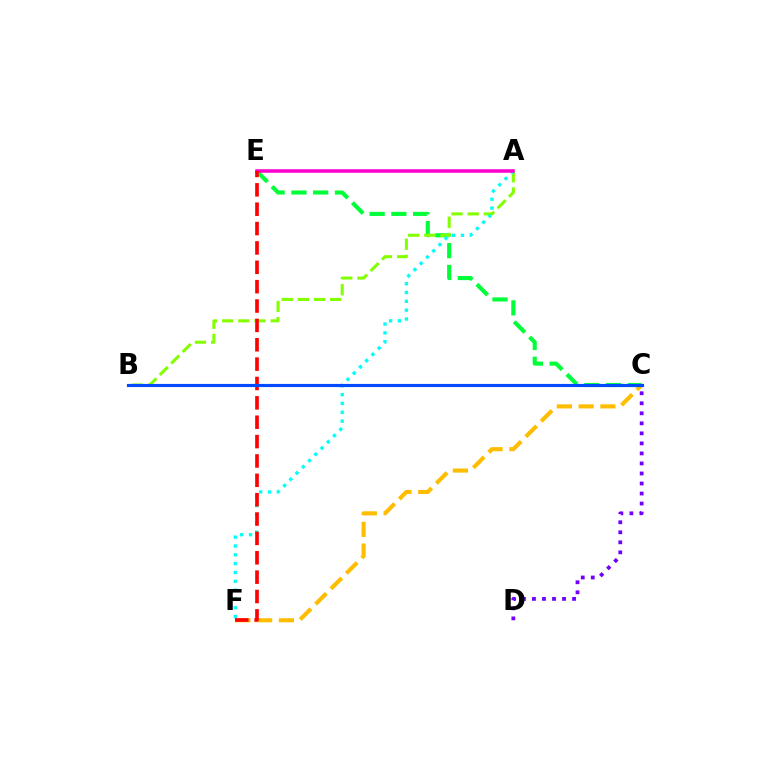{('C', 'E'): [{'color': '#00ff39', 'line_style': 'dashed', 'thickness': 2.96}], ('A', 'B'): [{'color': '#84ff00', 'line_style': 'dashed', 'thickness': 2.2}], ('A', 'F'): [{'color': '#00fff6', 'line_style': 'dotted', 'thickness': 2.4}], ('A', 'E'): [{'color': '#ff00cf', 'line_style': 'solid', 'thickness': 2.55}], ('C', 'F'): [{'color': '#ffbd00', 'line_style': 'dashed', 'thickness': 2.96}], ('E', 'F'): [{'color': '#ff0000', 'line_style': 'dashed', 'thickness': 2.63}], ('C', 'D'): [{'color': '#7200ff', 'line_style': 'dotted', 'thickness': 2.72}], ('B', 'C'): [{'color': '#004bff', 'line_style': 'solid', 'thickness': 2.27}]}